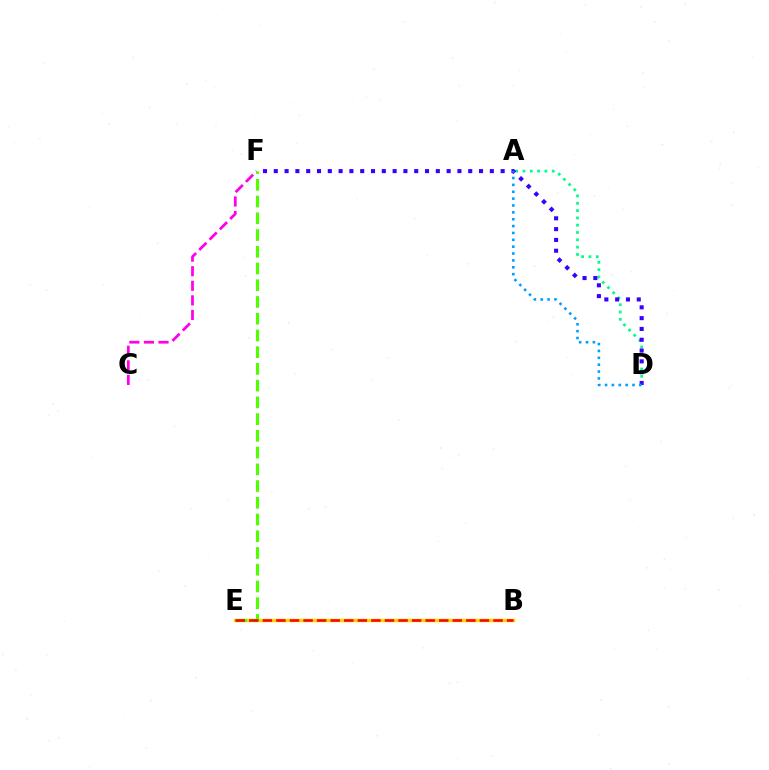{('A', 'D'): [{'color': '#00ff86', 'line_style': 'dotted', 'thickness': 1.99}, {'color': '#009eff', 'line_style': 'dotted', 'thickness': 1.87}], ('B', 'E'): [{'color': '#ffd500', 'line_style': 'solid', 'thickness': 2.45}, {'color': '#ff0000', 'line_style': 'dashed', 'thickness': 1.84}], ('C', 'F'): [{'color': '#ff00ed', 'line_style': 'dashed', 'thickness': 1.98}], ('D', 'F'): [{'color': '#3700ff', 'line_style': 'dotted', 'thickness': 2.94}], ('E', 'F'): [{'color': '#4fff00', 'line_style': 'dashed', 'thickness': 2.27}]}